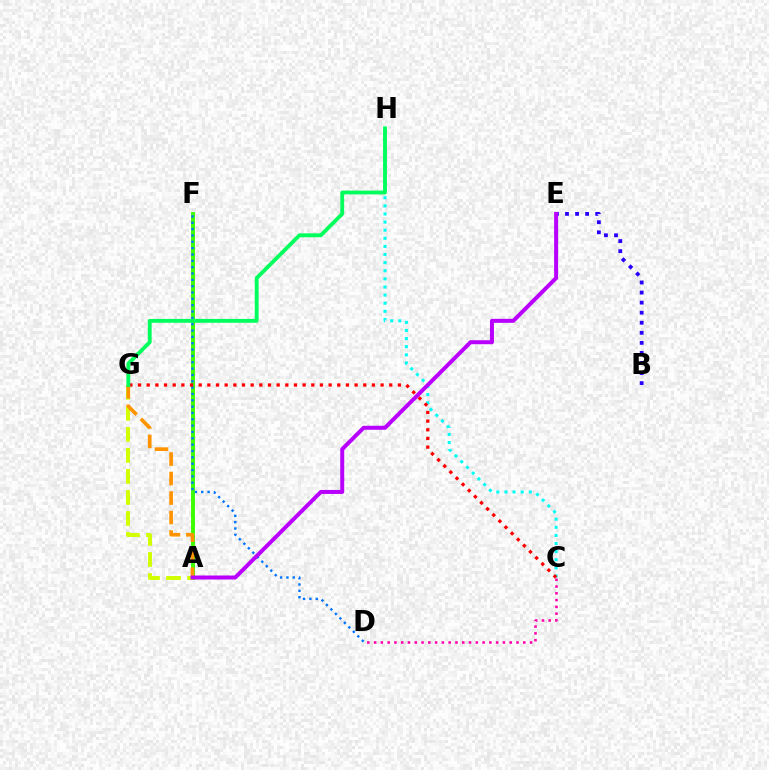{('A', 'F'): [{'color': '#3dff00', 'line_style': 'solid', 'thickness': 2.82}], ('A', 'G'): [{'color': '#d1ff00', 'line_style': 'dashed', 'thickness': 2.85}, {'color': '#ff9400', 'line_style': 'dashed', 'thickness': 2.65}], ('D', 'F'): [{'color': '#0074ff', 'line_style': 'dotted', 'thickness': 1.72}], ('C', 'D'): [{'color': '#ff00ac', 'line_style': 'dotted', 'thickness': 1.84}], ('C', 'H'): [{'color': '#00fff6', 'line_style': 'dotted', 'thickness': 2.2}], ('B', 'E'): [{'color': '#2500ff', 'line_style': 'dotted', 'thickness': 2.73}], ('C', 'G'): [{'color': '#ff0000', 'line_style': 'dotted', 'thickness': 2.35}], ('G', 'H'): [{'color': '#00ff5c', 'line_style': 'solid', 'thickness': 2.77}], ('A', 'E'): [{'color': '#b900ff', 'line_style': 'solid', 'thickness': 2.88}]}